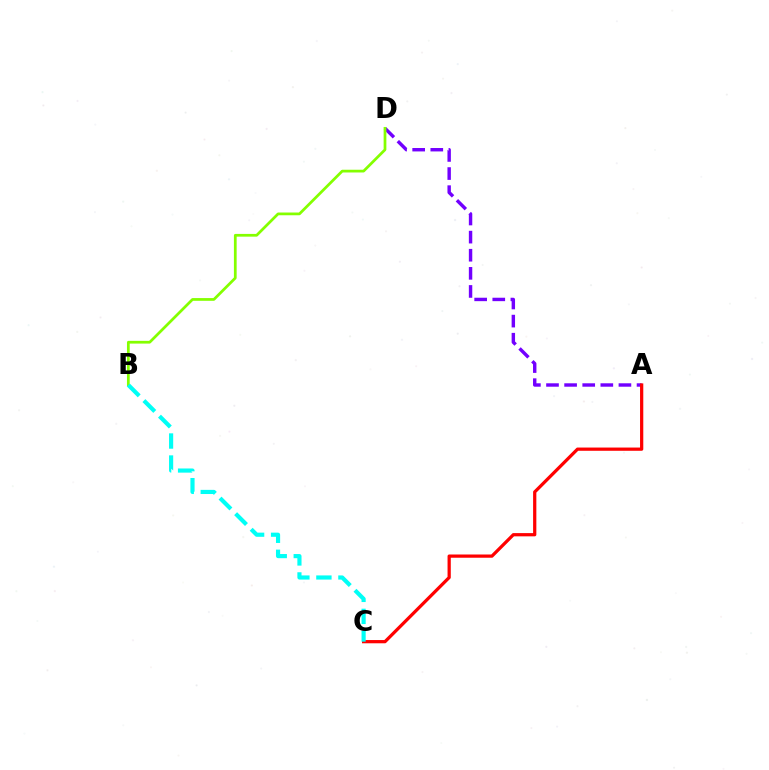{('A', 'D'): [{'color': '#7200ff', 'line_style': 'dashed', 'thickness': 2.46}], ('B', 'D'): [{'color': '#84ff00', 'line_style': 'solid', 'thickness': 1.97}], ('A', 'C'): [{'color': '#ff0000', 'line_style': 'solid', 'thickness': 2.33}], ('B', 'C'): [{'color': '#00fff6', 'line_style': 'dashed', 'thickness': 2.99}]}